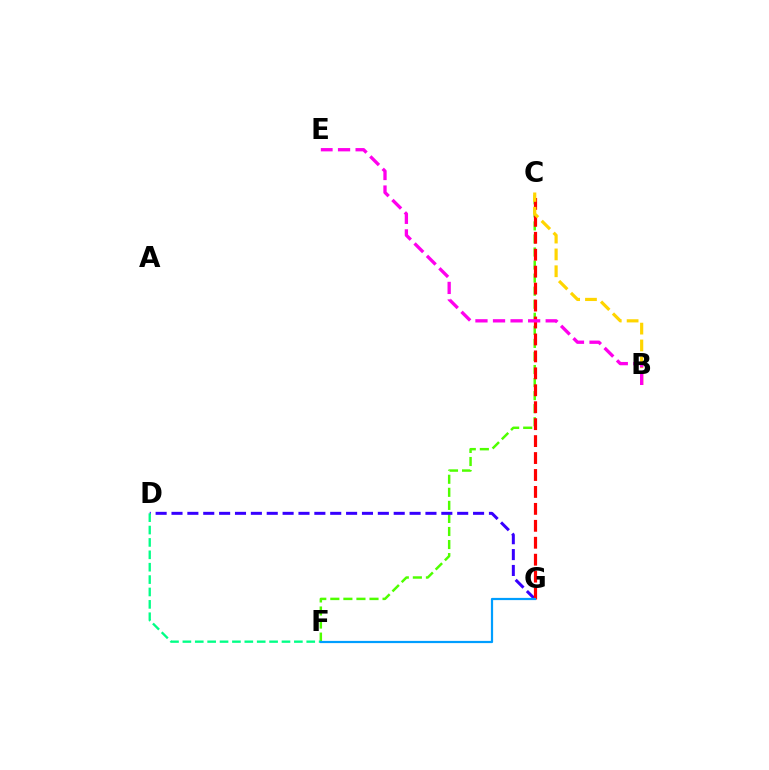{('C', 'F'): [{'color': '#4fff00', 'line_style': 'dashed', 'thickness': 1.77}], ('D', 'G'): [{'color': '#3700ff', 'line_style': 'dashed', 'thickness': 2.16}], ('D', 'F'): [{'color': '#00ff86', 'line_style': 'dashed', 'thickness': 1.68}], ('C', 'G'): [{'color': '#ff0000', 'line_style': 'dashed', 'thickness': 2.3}], ('B', 'C'): [{'color': '#ffd500', 'line_style': 'dashed', 'thickness': 2.29}], ('B', 'E'): [{'color': '#ff00ed', 'line_style': 'dashed', 'thickness': 2.39}], ('F', 'G'): [{'color': '#009eff', 'line_style': 'solid', 'thickness': 1.59}]}